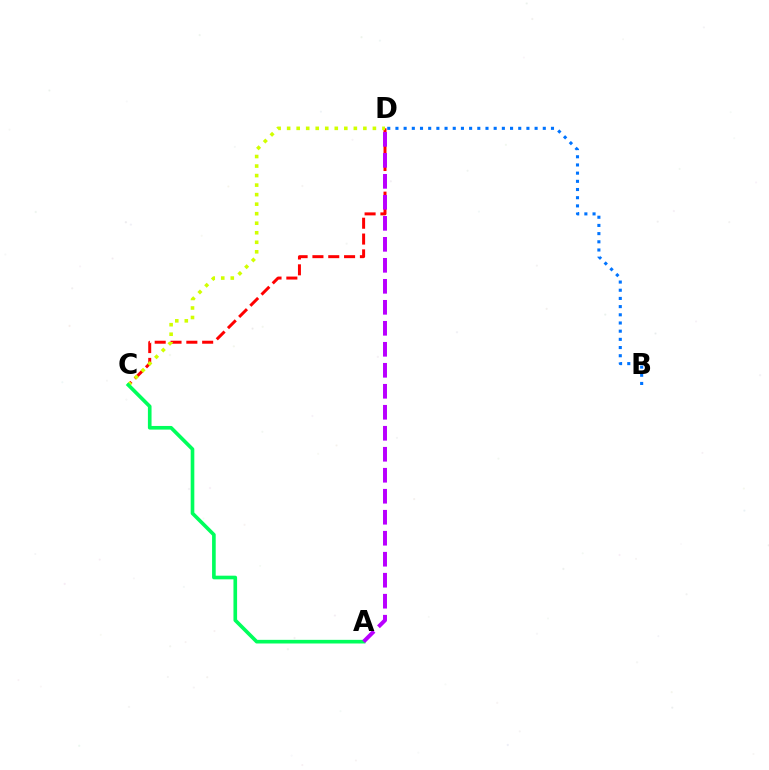{('C', 'D'): [{'color': '#ff0000', 'line_style': 'dashed', 'thickness': 2.15}, {'color': '#d1ff00', 'line_style': 'dotted', 'thickness': 2.59}], ('A', 'C'): [{'color': '#00ff5c', 'line_style': 'solid', 'thickness': 2.62}], ('A', 'D'): [{'color': '#b900ff', 'line_style': 'dashed', 'thickness': 2.85}], ('B', 'D'): [{'color': '#0074ff', 'line_style': 'dotted', 'thickness': 2.22}]}